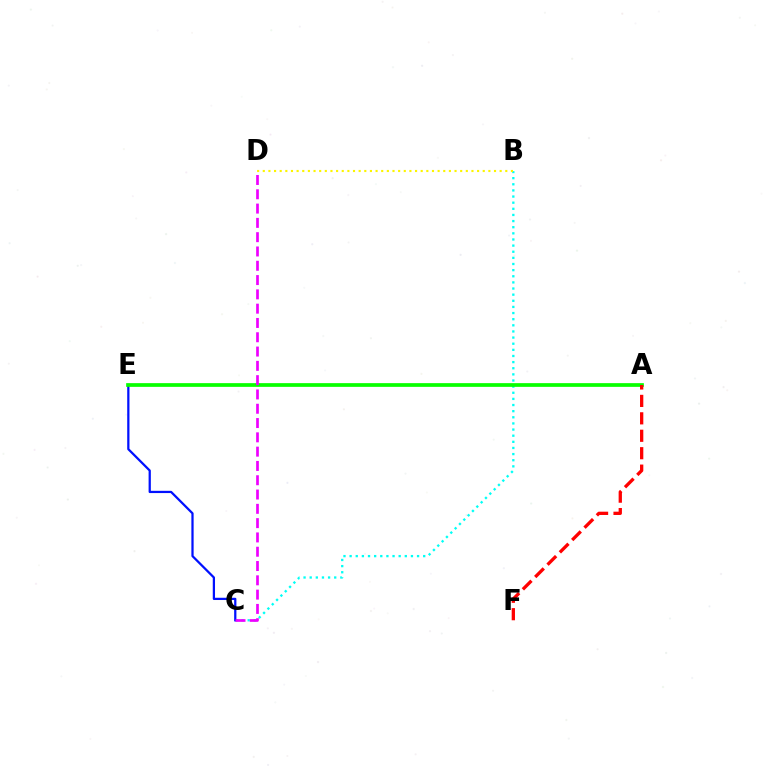{('B', 'C'): [{'color': '#00fff6', 'line_style': 'dotted', 'thickness': 1.67}], ('C', 'E'): [{'color': '#0010ff', 'line_style': 'solid', 'thickness': 1.62}], ('A', 'E'): [{'color': '#08ff00', 'line_style': 'solid', 'thickness': 2.67}], ('C', 'D'): [{'color': '#ee00ff', 'line_style': 'dashed', 'thickness': 1.94}], ('B', 'D'): [{'color': '#fcf500', 'line_style': 'dotted', 'thickness': 1.53}], ('A', 'F'): [{'color': '#ff0000', 'line_style': 'dashed', 'thickness': 2.37}]}